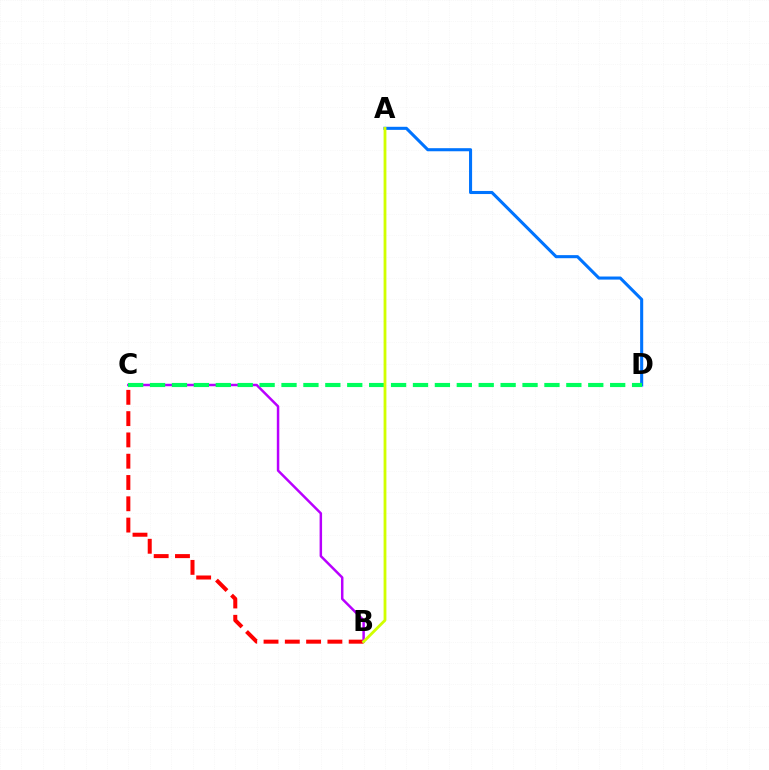{('A', 'D'): [{'color': '#0074ff', 'line_style': 'solid', 'thickness': 2.21}], ('B', 'C'): [{'color': '#ff0000', 'line_style': 'dashed', 'thickness': 2.89}, {'color': '#b900ff', 'line_style': 'solid', 'thickness': 1.79}], ('C', 'D'): [{'color': '#00ff5c', 'line_style': 'dashed', 'thickness': 2.98}], ('A', 'B'): [{'color': '#d1ff00', 'line_style': 'solid', 'thickness': 2.03}]}